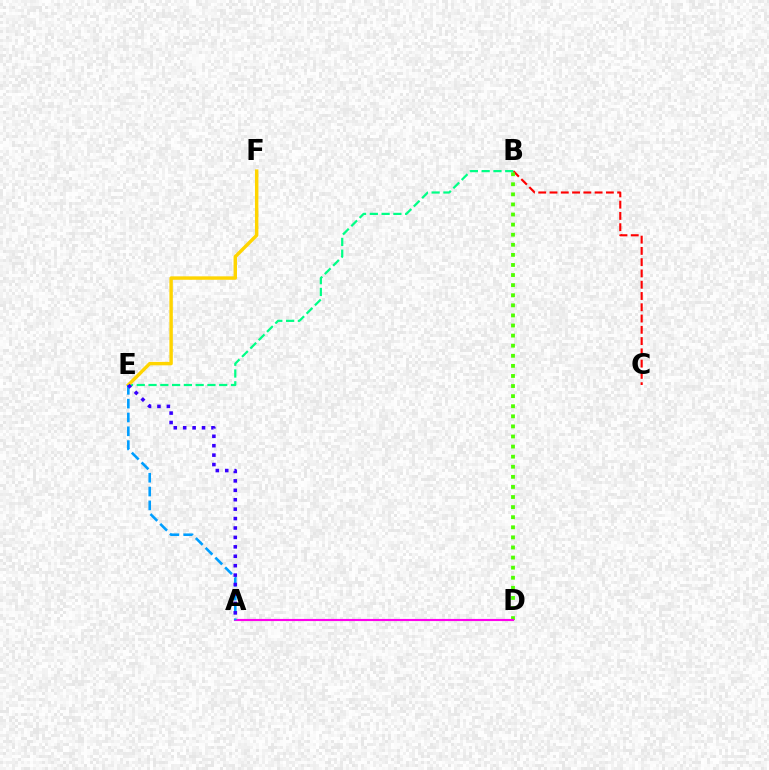{('B', 'C'): [{'color': '#ff0000', 'line_style': 'dashed', 'thickness': 1.53}], ('B', 'D'): [{'color': '#4fff00', 'line_style': 'dotted', 'thickness': 2.74}], ('B', 'E'): [{'color': '#00ff86', 'line_style': 'dashed', 'thickness': 1.6}], ('A', 'D'): [{'color': '#ff00ed', 'line_style': 'solid', 'thickness': 1.54}], ('E', 'F'): [{'color': '#ffd500', 'line_style': 'solid', 'thickness': 2.47}], ('A', 'E'): [{'color': '#009eff', 'line_style': 'dashed', 'thickness': 1.88}, {'color': '#3700ff', 'line_style': 'dotted', 'thickness': 2.56}]}